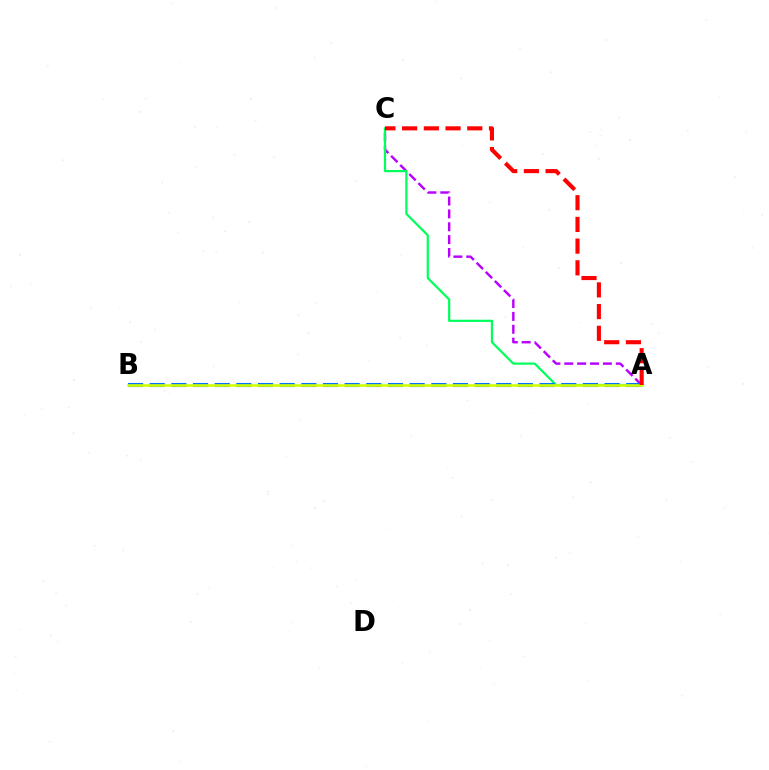{('A', 'C'): [{'color': '#b900ff', 'line_style': 'dashed', 'thickness': 1.75}, {'color': '#00ff5c', 'line_style': 'solid', 'thickness': 1.59}, {'color': '#ff0000', 'line_style': 'dashed', 'thickness': 2.95}], ('A', 'B'): [{'color': '#0074ff', 'line_style': 'dashed', 'thickness': 2.94}, {'color': '#d1ff00', 'line_style': 'solid', 'thickness': 1.9}]}